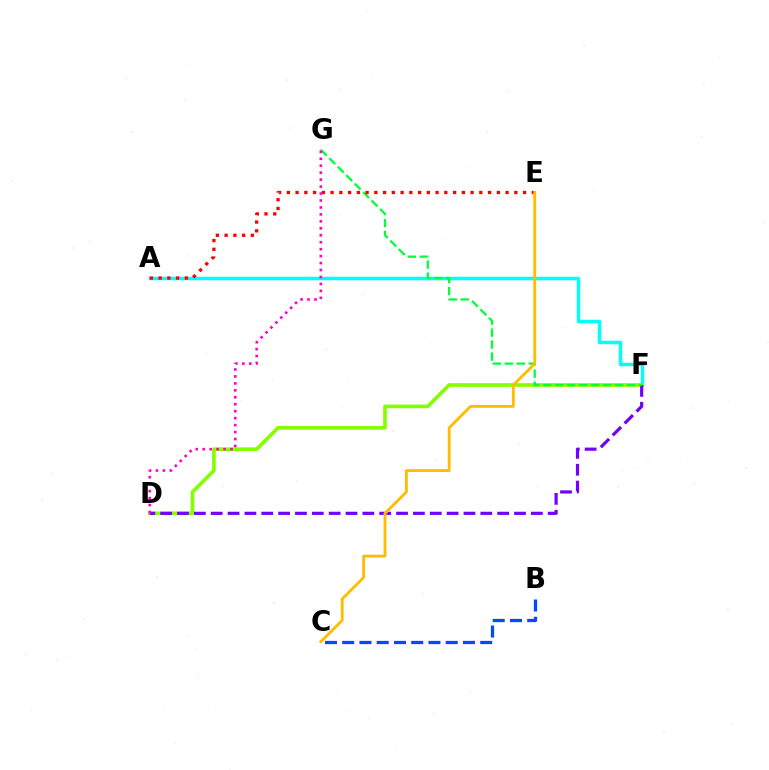{('A', 'F'): [{'color': '#00fff6', 'line_style': 'solid', 'thickness': 2.51}], ('D', 'F'): [{'color': '#84ff00', 'line_style': 'solid', 'thickness': 2.64}, {'color': '#7200ff', 'line_style': 'dashed', 'thickness': 2.29}], ('F', 'G'): [{'color': '#00ff39', 'line_style': 'dashed', 'thickness': 1.63}], ('A', 'E'): [{'color': '#ff0000', 'line_style': 'dotted', 'thickness': 2.38}], ('D', 'G'): [{'color': '#ff00cf', 'line_style': 'dotted', 'thickness': 1.89}], ('C', 'E'): [{'color': '#ffbd00', 'line_style': 'solid', 'thickness': 2.06}], ('B', 'C'): [{'color': '#004bff', 'line_style': 'dashed', 'thickness': 2.34}]}